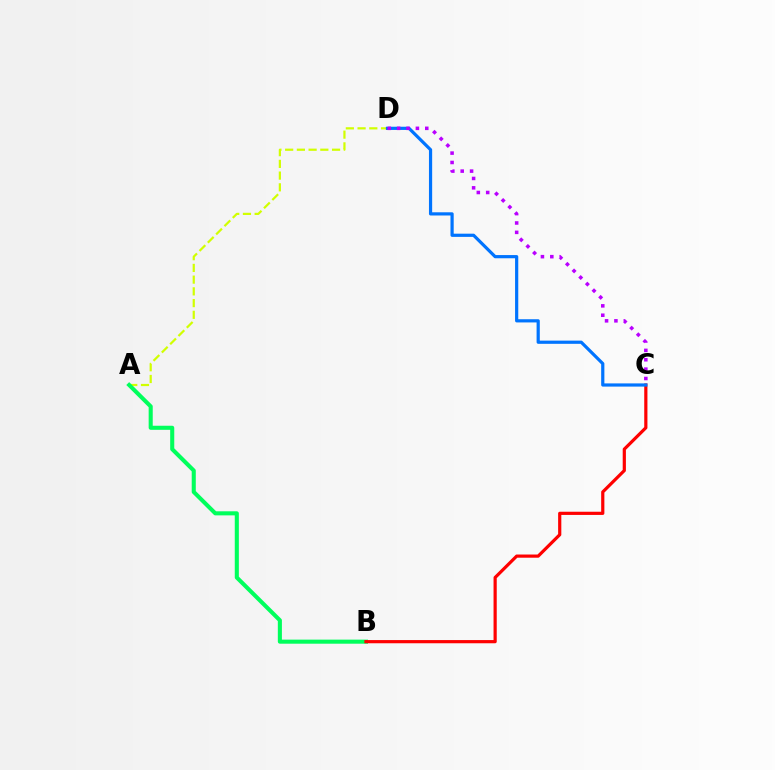{('A', 'D'): [{'color': '#d1ff00', 'line_style': 'dashed', 'thickness': 1.59}], ('A', 'B'): [{'color': '#00ff5c', 'line_style': 'solid', 'thickness': 2.93}], ('B', 'C'): [{'color': '#ff0000', 'line_style': 'solid', 'thickness': 2.3}], ('C', 'D'): [{'color': '#0074ff', 'line_style': 'solid', 'thickness': 2.3}, {'color': '#b900ff', 'line_style': 'dotted', 'thickness': 2.55}]}